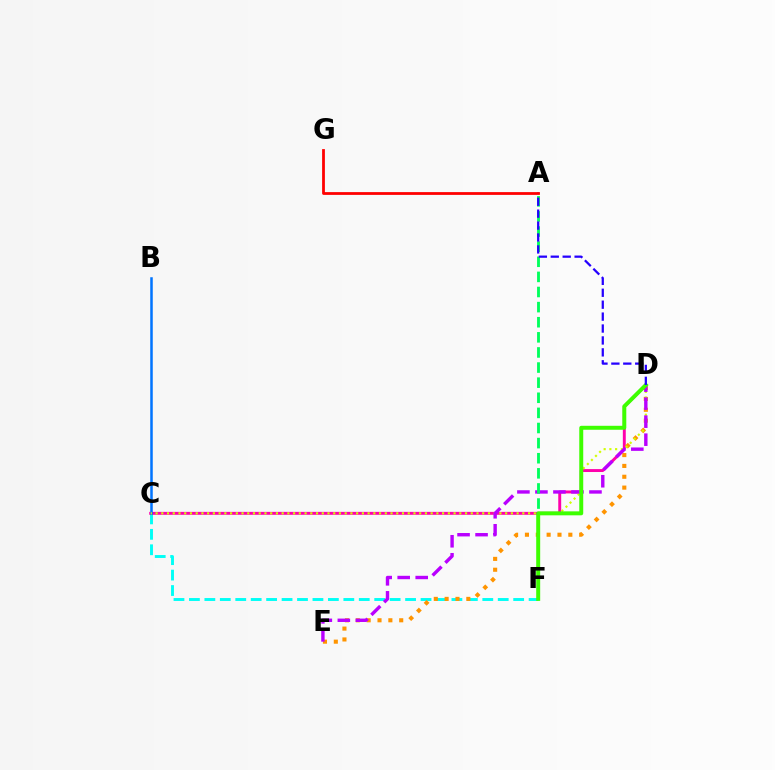{('C', 'F'): [{'color': '#00fff6', 'line_style': 'dashed', 'thickness': 2.1}], ('C', 'D'): [{'color': '#ff00ac', 'line_style': 'solid', 'thickness': 2.1}, {'color': '#d1ff00', 'line_style': 'dotted', 'thickness': 1.56}], ('D', 'E'): [{'color': '#ff9400', 'line_style': 'dotted', 'thickness': 2.95}, {'color': '#b900ff', 'line_style': 'dashed', 'thickness': 2.45}], ('B', 'C'): [{'color': '#0074ff', 'line_style': 'solid', 'thickness': 1.81}], ('A', 'F'): [{'color': '#00ff5c', 'line_style': 'dashed', 'thickness': 2.05}], ('D', 'F'): [{'color': '#3dff00', 'line_style': 'solid', 'thickness': 2.85}], ('A', 'D'): [{'color': '#2500ff', 'line_style': 'dashed', 'thickness': 1.62}], ('A', 'G'): [{'color': '#ff0000', 'line_style': 'solid', 'thickness': 2.0}]}